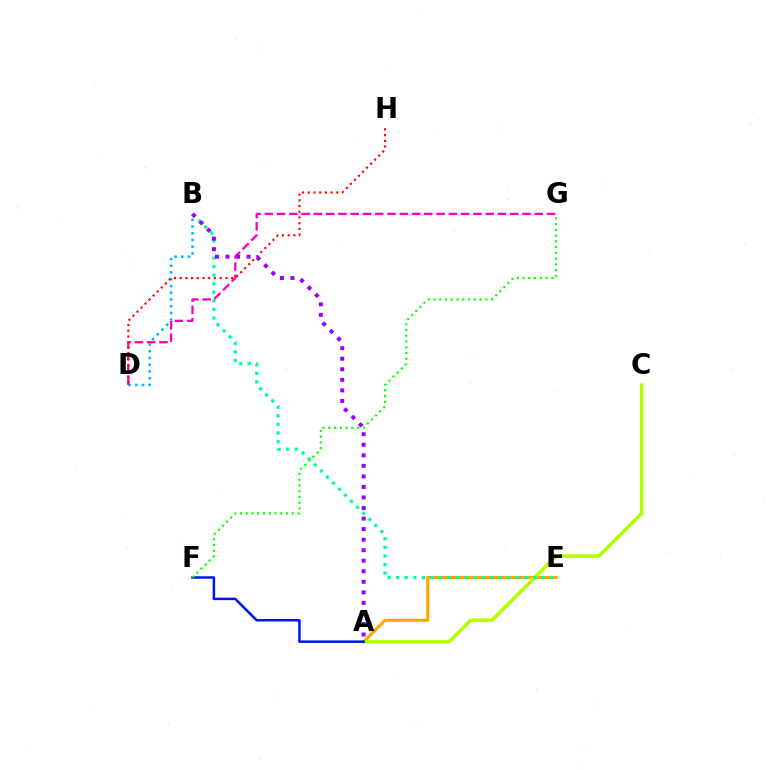{('B', 'D'): [{'color': '#00b5ff', 'line_style': 'dotted', 'thickness': 1.83}], ('A', 'E'): [{'color': '#ffa500', 'line_style': 'solid', 'thickness': 2.22}], ('D', 'G'): [{'color': '#ff00bd', 'line_style': 'dashed', 'thickness': 1.67}], ('A', 'C'): [{'color': '#b3ff00', 'line_style': 'solid', 'thickness': 2.53}], ('A', 'F'): [{'color': '#0010ff', 'line_style': 'solid', 'thickness': 1.78}], ('D', 'H'): [{'color': '#ff0000', 'line_style': 'dotted', 'thickness': 1.55}], ('B', 'E'): [{'color': '#00ff9d', 'line_style': 'dotted', 'thickness': 2.33}], ('F', 'G'): [{'color': '#08ff00', 'line_style': 'dotted', 'thickness': 1.57}], ('A', 'B'): [{'color': '#9b00ff', 'line_style': 'dotted', 'thickness': 2.86}]}